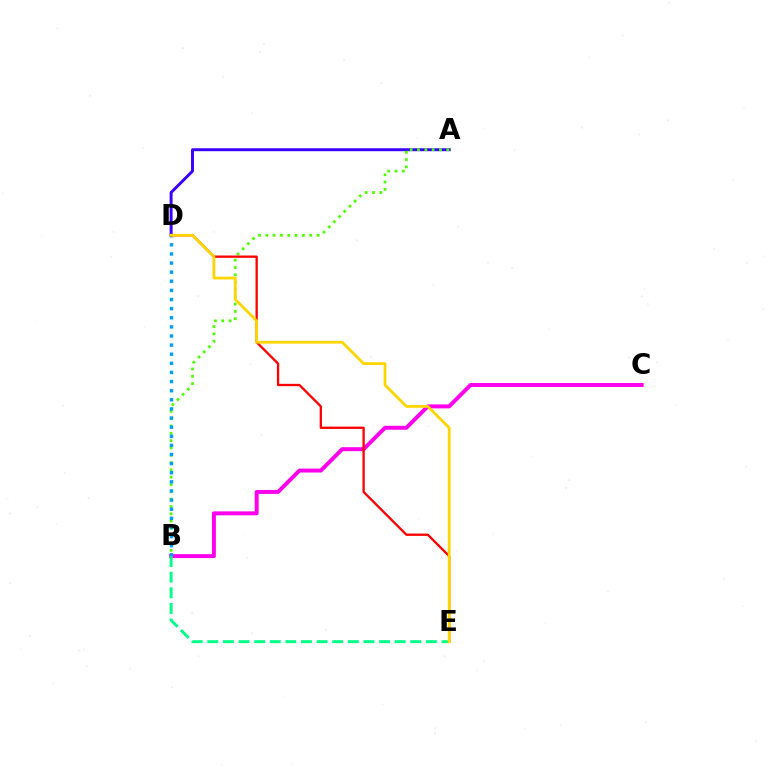{('B', 'C'): [{'color': '#ff00ed', 'line_style': 'solid', 'thickness': 2.85}], ('A', 'D'): [{'color': '#3700ff', 'line_style': 'solid', 'thickness': 2.12}], ('A', 'B'): [{'color': '#4fff00', 'line_style': 'dotted', 'thickness': 1.99}], ('B', 'D'): [{'color': '#009eff', 'line_style': 'dotted', 'thickness': 2.48}], ('D', 'E'): [{'color': '#ff0000', 'line_style': 'solid', 'thickness': 1.67}, {'color': '#ffd500', 'line_style': 'solid', 'thickness': 2.01}], ('B', 'E'): [{'color': '#00ff86', 'line_style': 'dashed', 'thickness': 2.12}]}